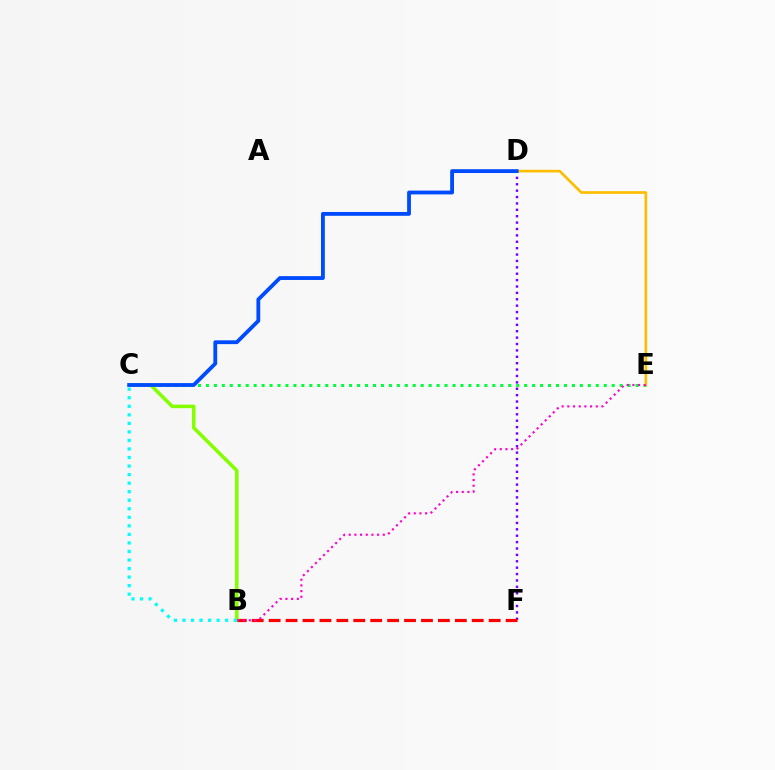{('D', 'F'): [{'color': '#7200ff', 'line_style': 'dotted', 'thickness': 1.74}], ('C', 'E'): [{'color': '#00ff39', 'line_style': 'dotted', 'thickness': 2.16}], ('B', 'C'): [{'color': '#84ff00', 'line_style': 'solid', 'thickness': 2.55}, {'color': '#00fff6', 'line_style': 'dotted', 'thickness': 2.32}], ('B', 'F'): [{'color': '#ff0000', 'line_style': 'dashed', 'thickness': 2.3}], ('D', 'E'): [{'color': '#ffbd00', 'line_style': 'solid', 'thickness': 1.92}], ('C', 'D'): [{'color': '#004bff', 'line_style': 'solid', 'thickness': 2.75}], ('B', 'E'): [{'color': '#ff00cf', 'line_style': 'dotted', 'thickness': 1.54}]}